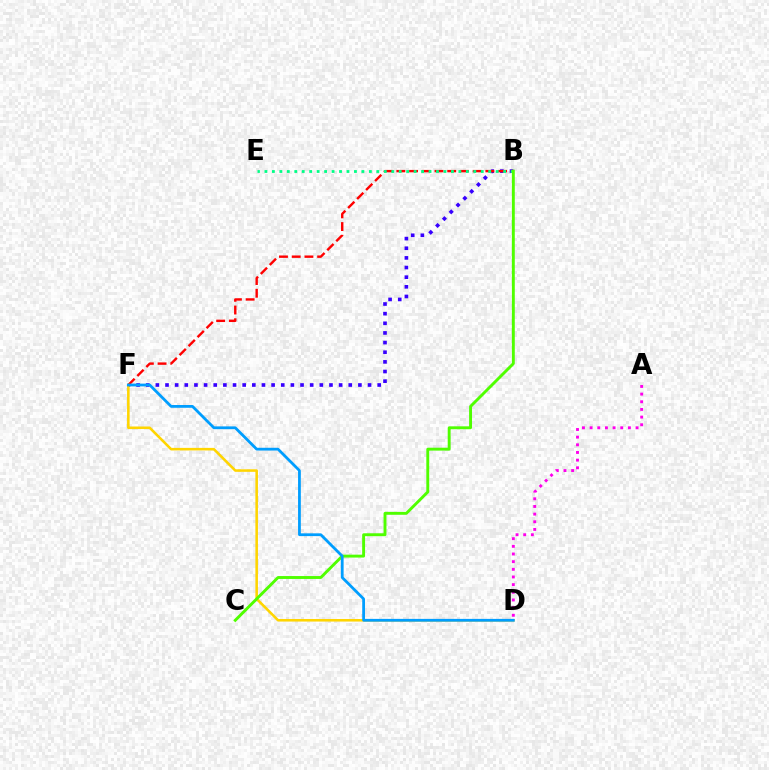{('B', 'F'): [{'color': '#3700ff', 'line_style': 'dotted', 'thickness': 2.62}, {'color': '#ff0000', 'line_style': 'dashed', 'thickness': 1.73}], ('A', 'D'): [{'color': '#ff00ed', 'line_style': 'dotted', 'thickness': 2.08}], ('D', 'F'): [{'color': '#ffd500', 'line_style': 'solid', 'thickness': 1.85}, {'color': '#009eff', 'line_style': 'solid', 'thickness': 2.0}], ('B', 'E'): [{'color': '#00ff86', 'line_style': 'dotted', 'thickness': 2.03}], ('B', 'C'): [{'color': '#4fff00', 'line_style': 'solid', 'thickness': 2.09}]}